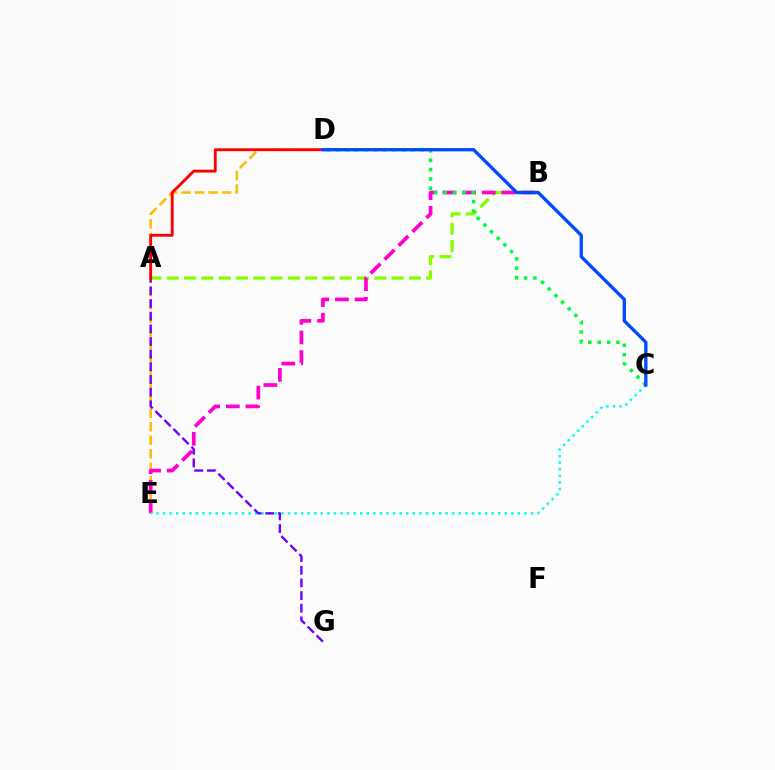{('A', 'B'): [{'color': '#84ff00', 'line_style': 'dashed', 'thickness': 2.35}], ('D', 'E'): [{'color': '#ffbd00', 'line_style': 'dashed', 'thickness': 1.84}], ('B', 'E'): [{'color': '#ff00cf', 'line_style': 'dashed', 'thickness': 2.67}], ('C', 'D'): [{'color': '#00ff39', 'line_style': 'dotted', 'thickness': 2.55}, {'color': '#004bff', 'line_style': 'solid', 'thickness': 2.39}], ('C', 'E'): [{'color': '#00fff6', 'line_style': 'dotted', 'thickness': 1.79}], ('A', 'G'): [{'color': '#7200ff', 'line_style': 'dashed', 'thickness': 1.72}], ('A', 'D'): [{'color': '#ff0000', 'line_style': 'solid', 'thickness': 2.06}]}